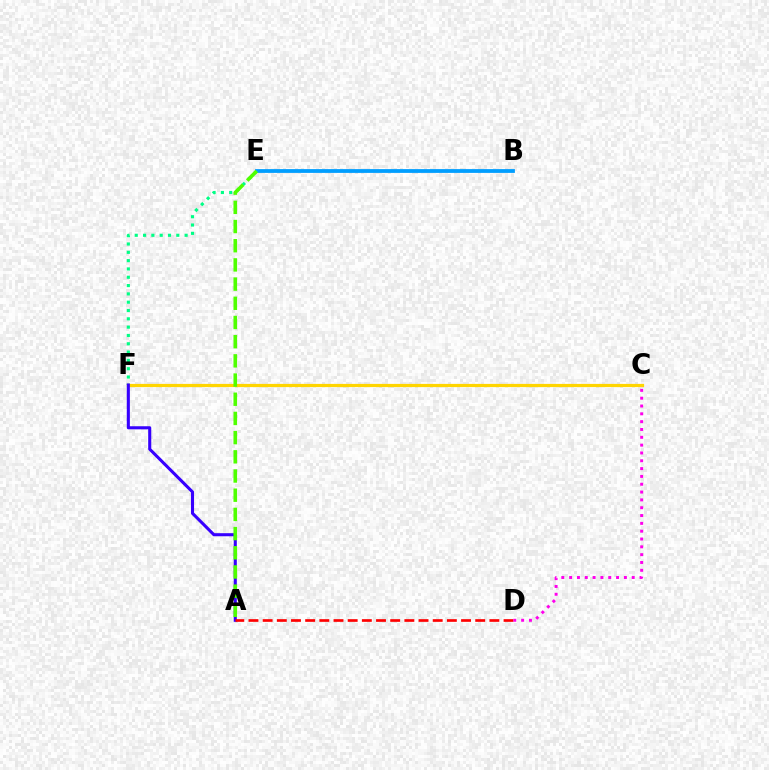{('B', 'E'): [{'color': '#009eff', 'line_style': 'solid', 'thickness': 2.73}], ('E', 'F'): [{'color': '#00ff86', 'line_style': 'dotted', 'thickness': 2.26}], ('C', 'F'): [{'color': '#ffd500', 'line_style': 'solid', 'thickness': 2.31}], ('A', 'F'): [{'color': '#3700ff', 'line_style': 'solid', 'thickness': 2.21}], ('A', 'E'): [{'color': '#4fff00', 'line_style': 'dashed', 'thickness': 2.61}], ('A', 'D'): [{'color': '#ff0000', 'line_style': 'dashed', 'thickness': 1.93}], ('C', 'D'): [{'color': '#ff00ed', 'line_style': 'dotted', 'thickness': 2.13}]}